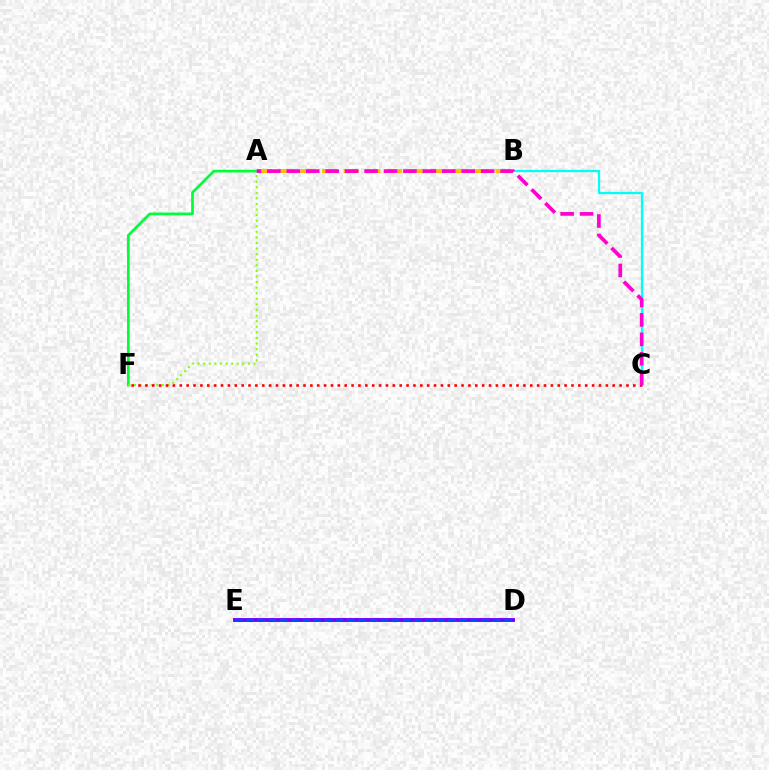{('A', 'B'): [{'color': '#ffbd00', 'line_style': 'dashed', 'thickness': 2.94}], ('A', 'F'): [{'color': '#00ff39', 'line_style': 'solid', 'thickness': 1.96}, {'color': '#84ff00', 'line_style': 'dotted', 'thickness': 1.52}], ('B', 'C'): [{'color': '#00fff6', 'line_style': 'solid', 'thickness': 1.65}], ('C', 'F'): [{'color': '#ff0000', 'line_style': 'dotted', 'thickness': 1.87}], ('D', 'E'): [{'color': '#7200ff', 'line_style': 'solid', 'thickness': 2.79}, {'color': '#004bff', 'line_style': 'dashed', 'thickness': 1.52}], ('A', 'C'): [{'color': '#ff00cf', 'line_style': 'dashed', 'thickness': 2.64}]}